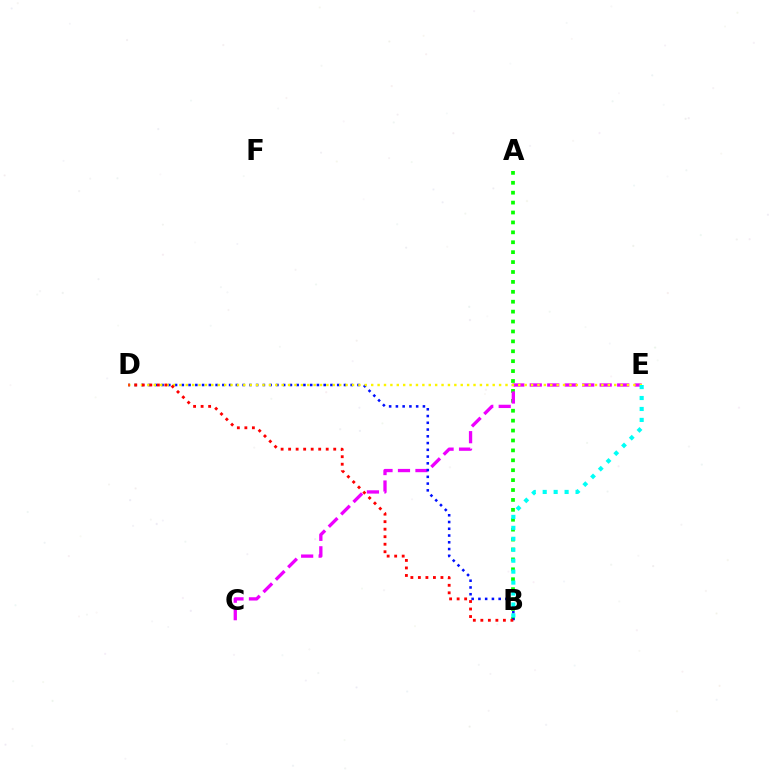{('A', 'B'): [{'color': '#08ff00', 'line_style': 'dotted', 'thickness': 2.69}], ('C', 'E'): [{'color': '#ee00ff', 'line_style': 'dashed', 'thickness': 2.37}], ('B', 'D'): [{'color': '#0010ff', 'line_style': 'dotted', 'thickness': 1.84}, {'color': '#ff0000', 'line_style': 'dotted', 'thickness': 2.04}], ('D', 'E'): [{'color': '#fcf500', 'line_style': 'dotted', 'thickness': 1.74}], ('B', 'E'): [{'color': '#00fff6', 'line_style': 'dotted', 'thickness': 2.98}]}